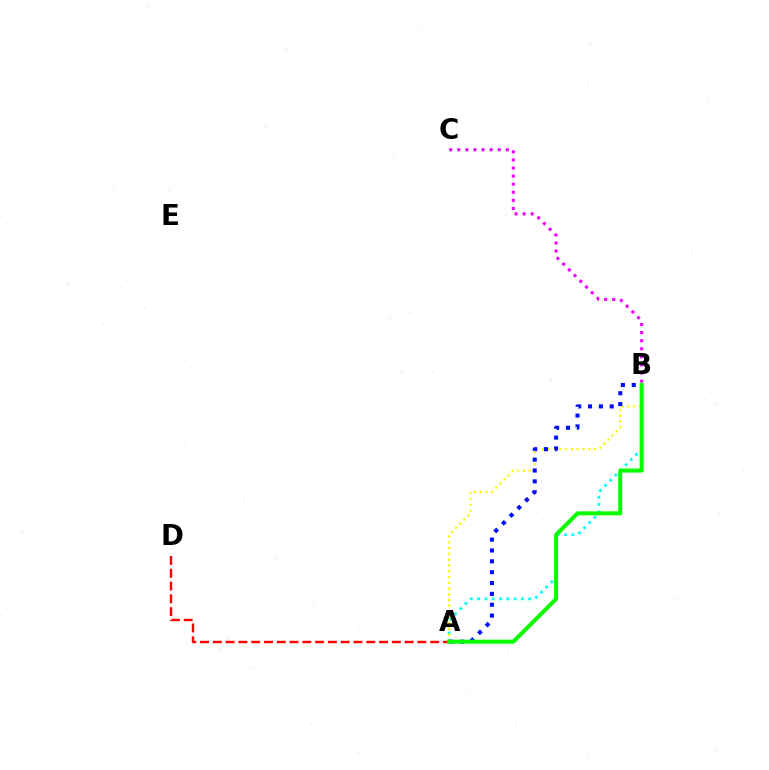{('A', 'B'): [{'color': '#00fff6', 'line_style': 'dotted', 'thickness': 1.98}, {'color': '#fcf500', 'line_style': 'dotted', 'thickness': 1.57}, {'color': '#0010ff', 'line_style': 'dotted', 'thickness': 2.95}, {'color': '#08ff00', 'line_style': 'solid', 'thickness': 2.89}], ('A', 'D'): [{'color': '#ff0000', 'line_style': 'dashed', 'thickness': 1.74}], ('B', 'C'): [{'color': '#ee00ff', 'line_style': 'dotted', 'thickness': 2.2}]}